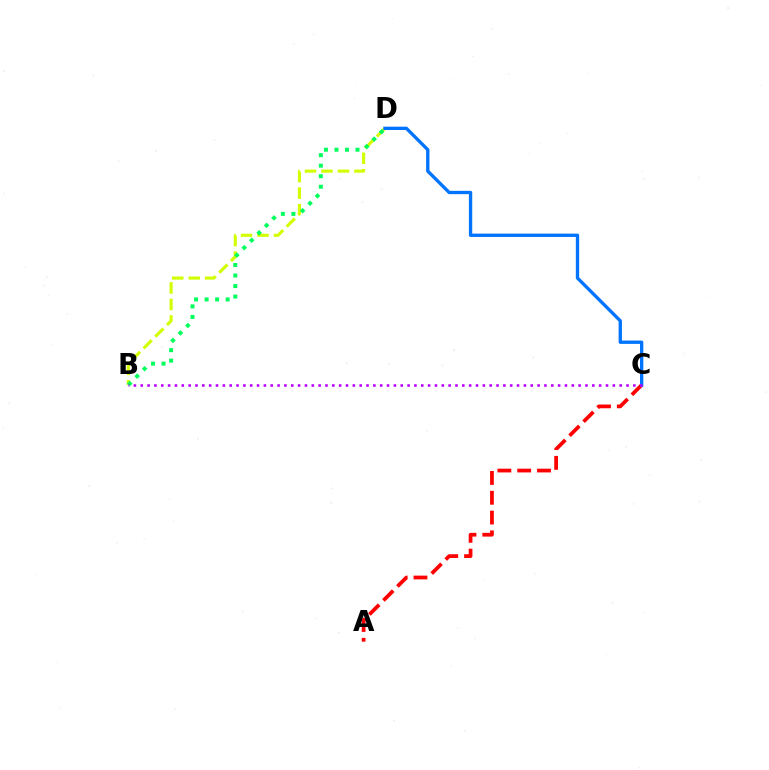{('A', 'C'): [{'color': '#ff0000', 'line_style': 'dashed', 'thickness': 2.69}], ('B', 'D'): [{'color': '#d1ff00', 'line_style': 'dashed', 'thickness': 2.24}, {'color': '#00ff5c', 'line_style': 'dotted', 'thickness': 2.86}], ('C', 'D'): [{'color': '#0074ff', 'line_style': 'solid', 'thickness': 2.39}], ('B', 'C'): [{'color': '#b900ff', 'line_style': 'dotted', 'thickness': 1.86}]}